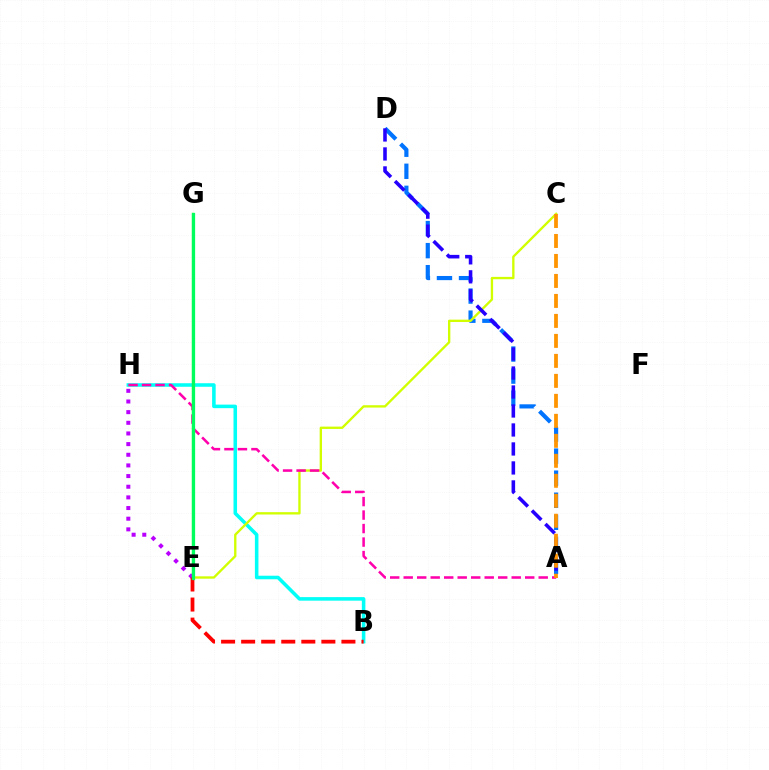{('B', 'H'): [{'color': '#00fff6', 'line_style': 'solid', 'thickness': 2.56}], ('A', 'D'): [{'color': '#0074ff', 'line_style': 'dashed', 'thickness': 3.0}, {'color': '#2500ff', 'line_style': 'dashed', 'thickness': 2.58}], ('C', 'E'): [{'color': '#d1ff00', 'line_style': 'solid', 'thickness': 1.69}], ('E', 'H'): [{'color': '#b900ff', 'line_style': 'dotted', 'thickness': 2.9}], ('A', 'H'): [{'color': '#ff00ac', 'line_style': 'dashed', 'thickness': 1.83}], ('A', 'C'): [{'color': '#ff9400', 'line_style': 'dashed', 'thickness': 2.71}], ('E', 'G'): [{'color': '#3dff00', 'line_style': 'solid', 'thickness': 1.62}, {'color': '#00ff5c', 'line_style': 'solid', 'thickness': 2.35}], ('B', 'E'): [{'color': '#ff0000', 'line_style': 'dashed', 'thickness': 2.72}]}